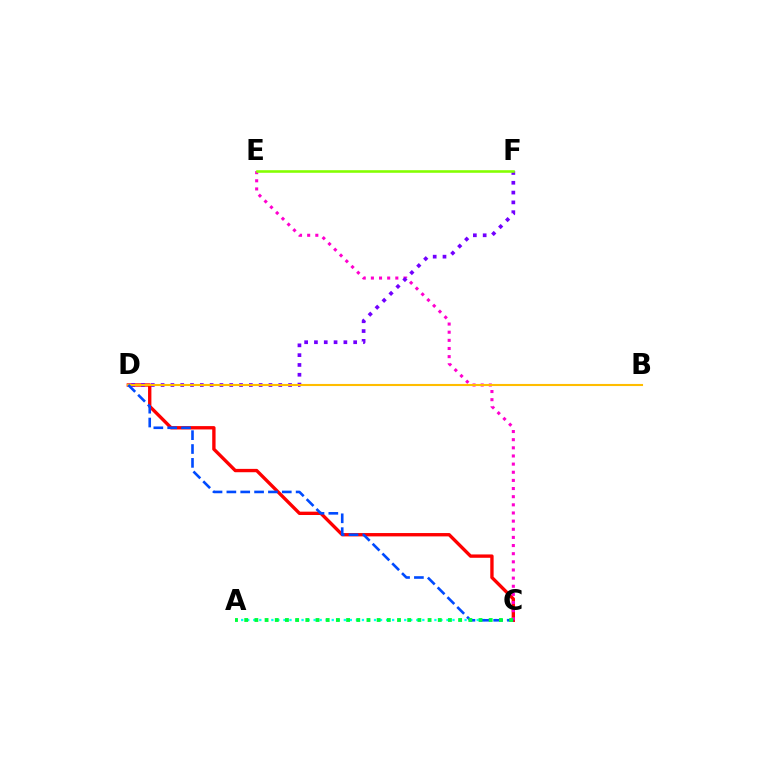{('A', 'C'): [{'color': '#00fff6', 'line_style': 'dotted', 'thickness': 1.64}, {'color': '#00ff39', 'line_style': 'dotted', 'thickness': 2.77}], ('C', 'D'): [{'color': '#ff0000', 'line_style': 'solid', 'thickness': 2.41}, {'color': '#004bff', 'line_style': 'dashed', 'thickness': 1.88}], ('C', 'E'): [{'color': '#ff00cf', 'line_style': 'dotted', 'thickness': 2.21}], ('D', 'F'): [{'color': '#7200ff', 'line_style': 'dotted', 'thickness': 2.66}], ('B', 'D'): [{'color': '#ffbd00', 'line_style': 'solid', 'thickness': 1.52}], ('E', 'F'): [{'color': '#84ff00', 'line_style': 'solid', 'thickness': 1.86}]}